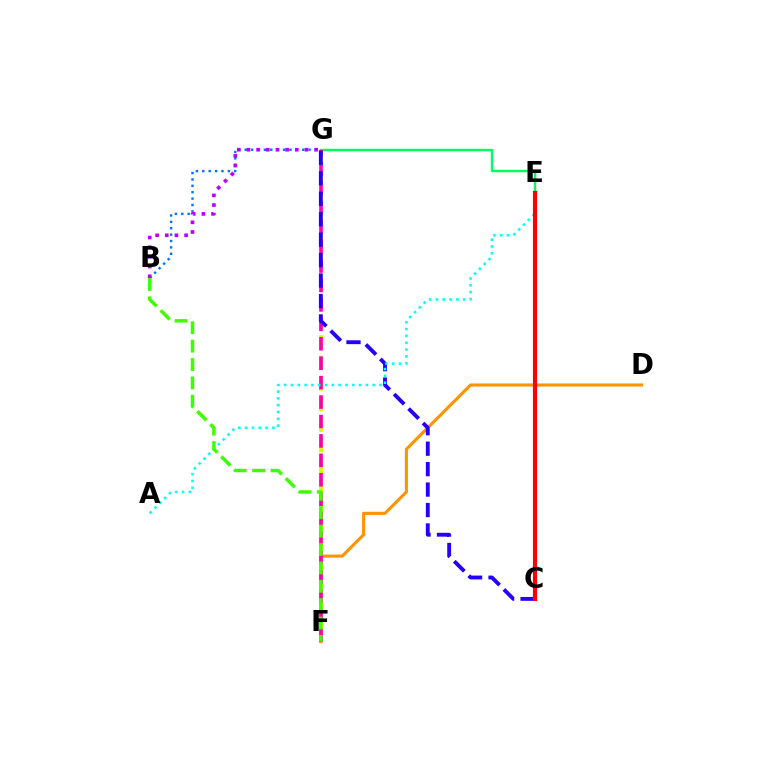{('D', 'F'): [{'color': '#ff9400', 'line_style': 'solid', 'thickness': 2.24}], ('F', 'G'): [{'color': '#d1ff00', 'line_style': 'dashed', 'thickness': 2.8}, {'color': '#ff00ac', 'line_style': 'dashed', 'thickness': 2.64}], ('B', 'G'): [{'color': '#0074ff', 'line_style': 'dotted', 'thickness': 1.73}, {'color': '#b900ff', 'line_style': 'dotted', 'thickness': 2.63}], ('E', 'G'): [{'color': '#00ff5c', 'line_style': 'solid', 'thickness': 1.76}], ('C', 'G'): [{'color': '#2500ff', 'line_style': 'dashed', 'thickness': 2.78}], ('A', 'E'): [{'color': '#00fff6', 'line_style': 'dotted', 'thickness': 1.85}], ('C', 'E'): [{'color': '#ff0000', 'line_style': 'solid', 'thickness': 2.99}], ('B', 'F'): [{'color': '#3dff00', 'line_style': 'dashed', 'thickness': 2.5}]}